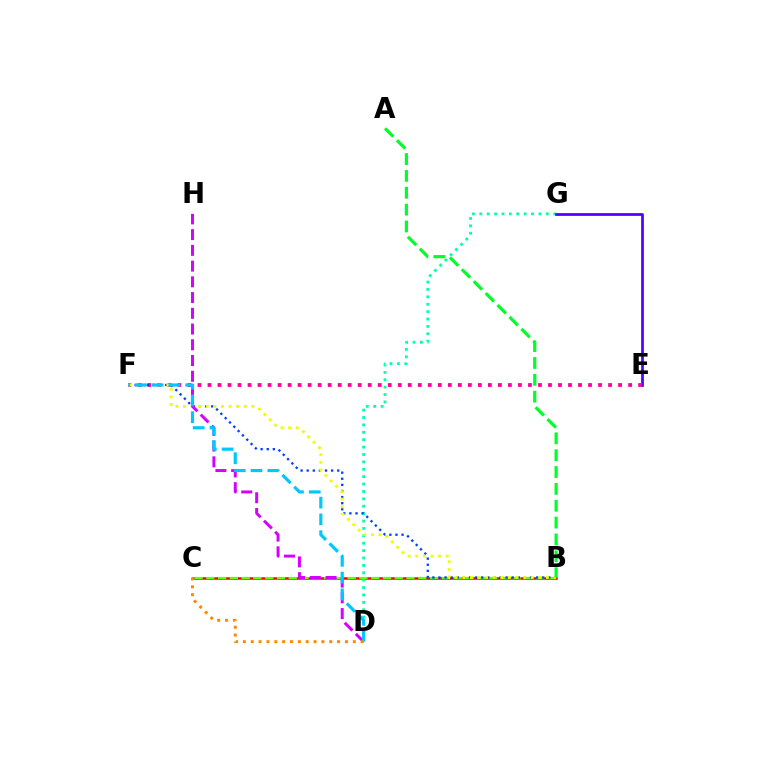{('B', 'C'): [{'color': '#ff0000', 'line_style': 'solid', 'thickness': 1.81}, {'color': '#66ff00', 'line_style': 'dashed', 'thickness': 1.6}], ('D', 'G'): [{'color': '#00ffaf', 'line_style': 'dotted', 'thickness': 2.01}], ('E', 'G'): [{'color': '#4f00ff', 'line_style': 'solid', 'thickness': 1.97}], ('E', 'F'): [{'color': '#ff00a0', 'line_style': 'dotted', 'thickness': 2.72}], ('B', 'F'): [{'color': '#003fff', 'line_style': 'dotted', 'thickness': 1.66}, {'color': '#eeff00', 'line_style': 'dotted', 'thickness': 2.07}], ('A', 'B'): [{'color': '#00ff27', 'line_style': 'dashed', 'thickness': 2.29}], ('D', 'H'): [{'color': '#d600ff', 'line_style': 'dashed', 'thickness': 2.14}], ('D', 'F'): [{'color': '#00c7ff', 'line_style': 'dashed', 'thickness': 2.28}], ('C', 'D'): [{'color': '#ff8800', 'line_style': 'dotted', 'thickness': 2.13}]}